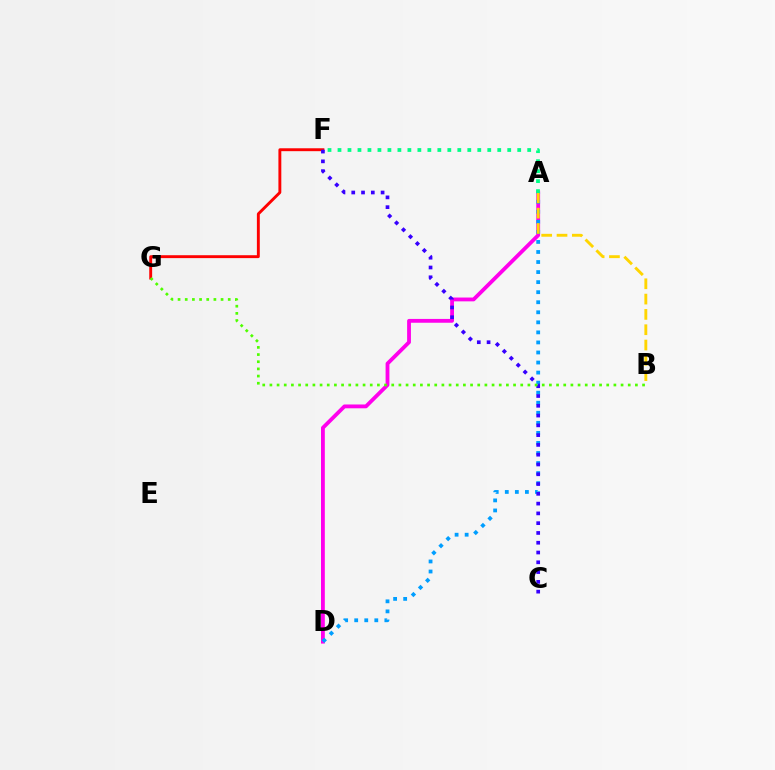{('A', 'D'): [{'color': '#ff00ed', 'line_style': 'solid', 'thickness': 2.75}, {'color': '#009eff', 'line_style': 'dotted', 'thickness': 2.73}], ('F', 'G'): [{'color': '#ff0000', 'line_style': 'solid', 'thickness': 2.09}], ('C', 'F'): [{'color': '#3700ff', 'line_style': 'dotted', 'thickness': 2.66}], ('A', 'B'): [{'color': '#ffd500', 'line_style': 'dashed', 'thickness': 2.08}], ('A', 'F'): [{'color': '#00ff86', 'line_style': 'dotted', 'thickness': 2.71}], ('B', 'G'): [{'color': '#4fff00', 'line_style': 'dotted', 'thickness': 1.95}]}